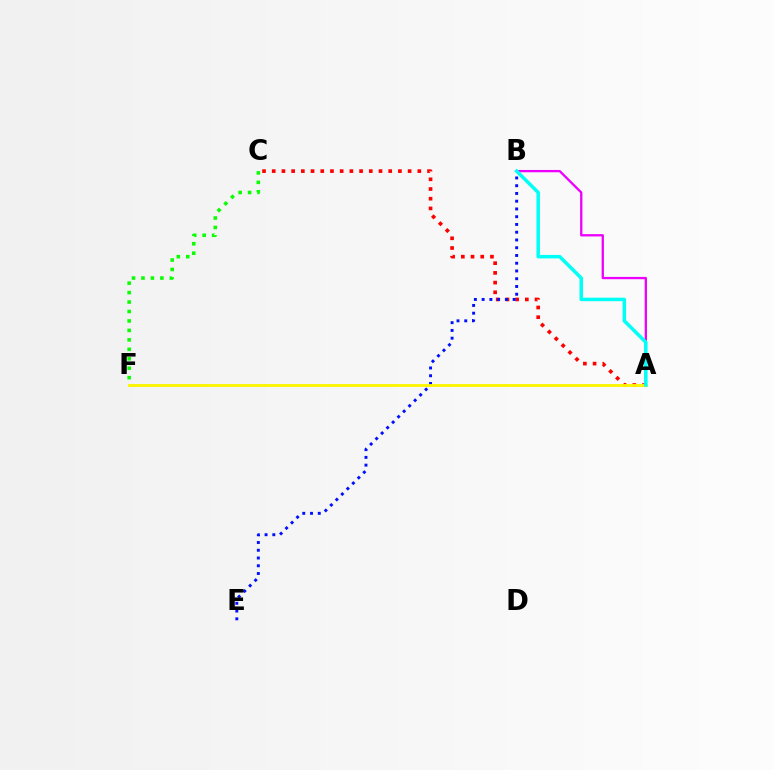{('A', 'C'): [{'color': '#ff0000', 'line_style': 'dotted', 'thickness': 2.64}], ('B', 'E'): [{'color': '#0010ff', 'line_style': 'dotted', 'thickness': 2.11}], ('A', 'B'): [{'color': '#ee00ff', 'line_style': 'solid', 'thickness': 1.66}, {'color': '#00fff6', 'line_style': 'solid', 'thickness': 2.52}], ('A', 'F'): [{'color': '#fcf500', 'line_style': 'solid', 'thickness': 2.05}], ('C', 'F'): [{'color': '#08ff00', 'line_style': 'dotted', 'thickness': 2.57}]}